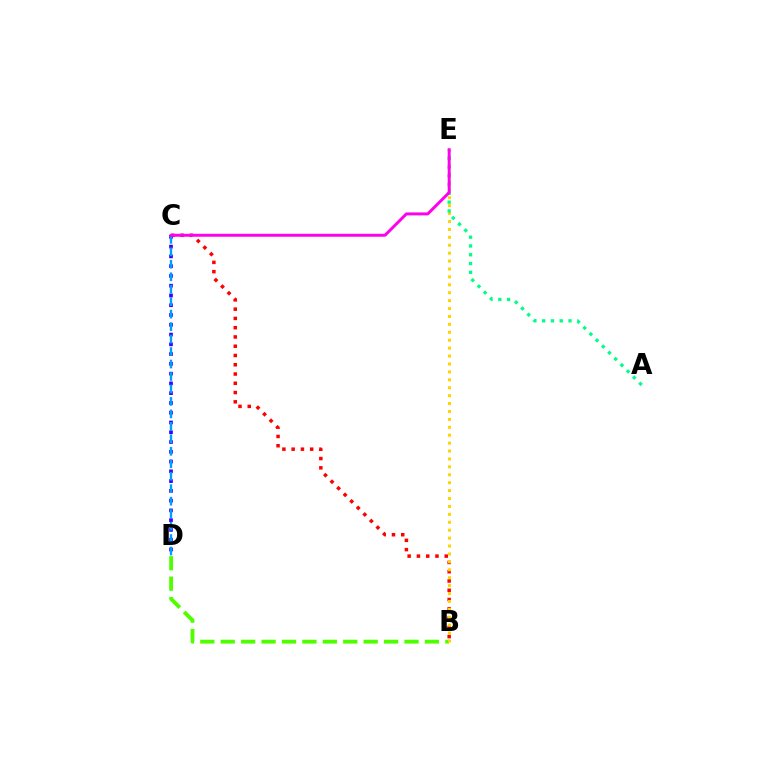{('B', 'D'): [{'color': '#4fff00', 'line_style': 'dashed', 'thickness': 2.77}], ('B', 'C'): [{'color': '#ff0000', 'line_style': 'dotted', 'thickness': 2.52}], ('B', 'E'): [{'color': '#ffd500', 'line_style': 'dotted', 'thickness': 2.15}], ('A', 'E'): [{'color': '#00ff86', 'line_style': 'dotted', 'thickness': 2.39}], ('C', 'D'): [{'color': '#3700ff', 'line_style': 'dotted', 'thickness': 2.65}, {'color': '#009eff', 'line_style': 'dashed', 'thickness': 1.69}], ('C', 'E'): [{'color': '#ff00ed', 'line_style': 'solid', 'thickness': 2.13}]}